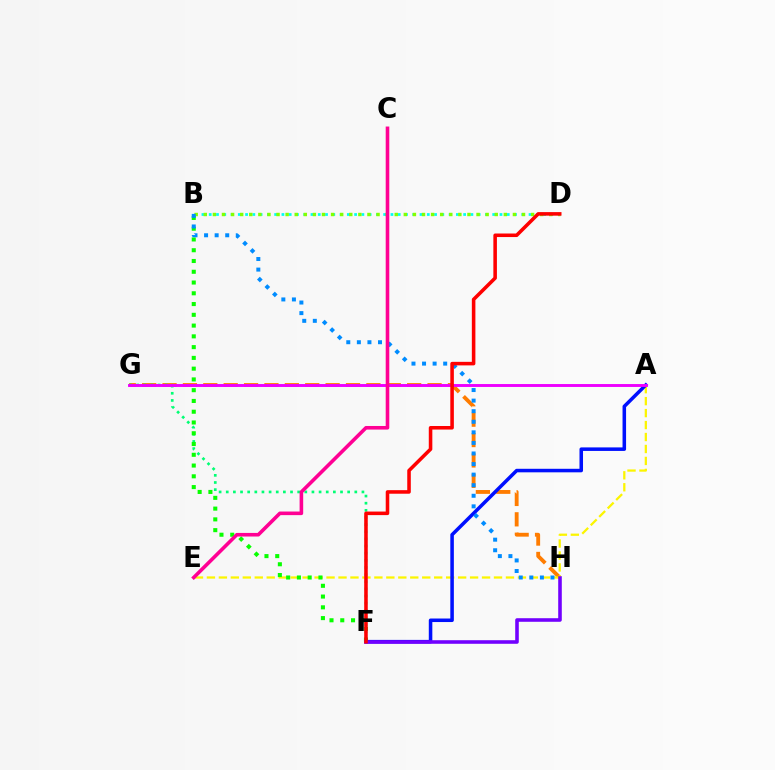{('G', 'H'): [{'color': '#ff7c00', 'line_style': 'dashed', 'thickness': 2.77}], ('F', 'G'): [{'color': '#00ff74', 'line_style': 'dotted', 'thickness': 1.94}], ('B', 'D'): [{'color': '#00fff6', 'line_style': 'dotted', 'thickness': 1.97}, {'color': '#84ff00', 'line_style': 'dotted', 'thickness': 2.47}], ('A', 'E'): [{'color': '#fcf500', 'line_style': 'dashed', 'thickness': 1.62}], ('B', 'F'): [{'color': '#08ff00', 'line_style': 'dotted', 'thickness': 2.93}], ('A', 'F'): [{'color': '#0010ff', 'line_style': 'solid', 'thickness': 2.54}], ('B', 'H'): [{'color': '#008cff', 'line_style': 'dotted', 'thickness': 2.87}], ('F', 'H'): [{'color': '#7200ff', 'line_style': 'solid', 'thickness': 2.58}], ('A', 'G'): [{'color': '#ee00ff', 'line_style': 'solid', 'thickness': 2.1}], ('D', 'F'): [{'color': '#ff0000', 'line_style': 'solid', 'thickness': 2.56}], ('C', 'E'): [{'color': '#ff0094', 'line_style': 'solid', 'thickness': 2.59}]}